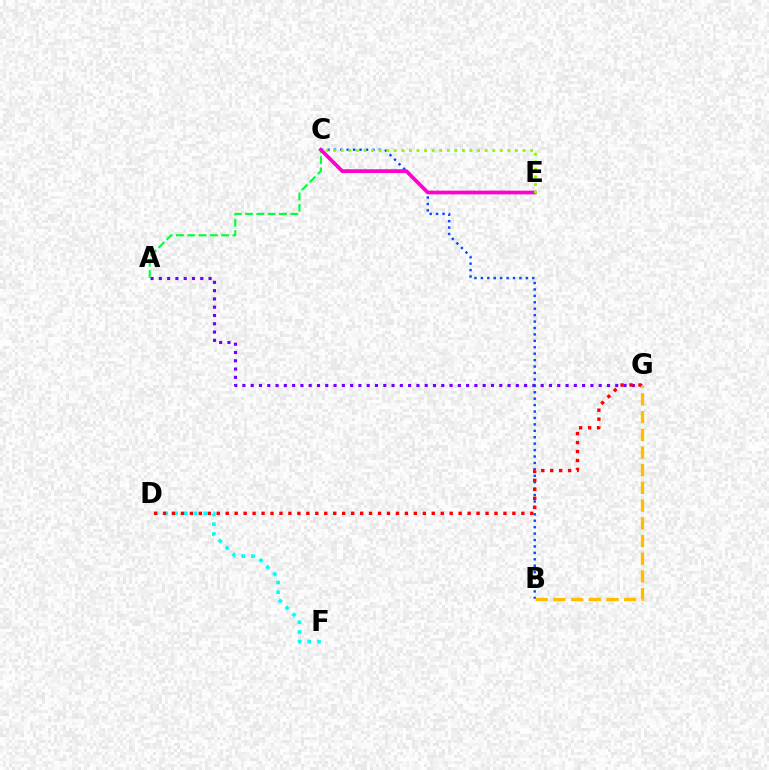{('A', 'G'): [{'color': '#7200ff', 'line_style': 'dotted', 'thickness': 2.25}], ('A', 'C'): [{'color': '#00ff39', 'line_style': 'dashed', 'thickness': 1.54}], ('D', 'F'): [{'color': '#00fff6', 'line_style': 'dotted', 'thickness': 2.65}], ('B', 'C'): [{'color': '#004bff', 'line_style': 'dotted', 'thickness': 1.75}], ('C', 'E'): [{'color': '#ff00cf', 'line_style': 'solid', 'thickness': 2.69}, {'color': '#84ff00', 'line_style': 'dotted', 'thickness': 2.06}], ('D', 'G'): [{'color': '#ff0000', 'line_style': 'dotted', 'thickness': 2.43}], ('B', 'G'): [{'color': '#ffbd00', 'line_style': 'dashed', 'thickness': 2.4}]}